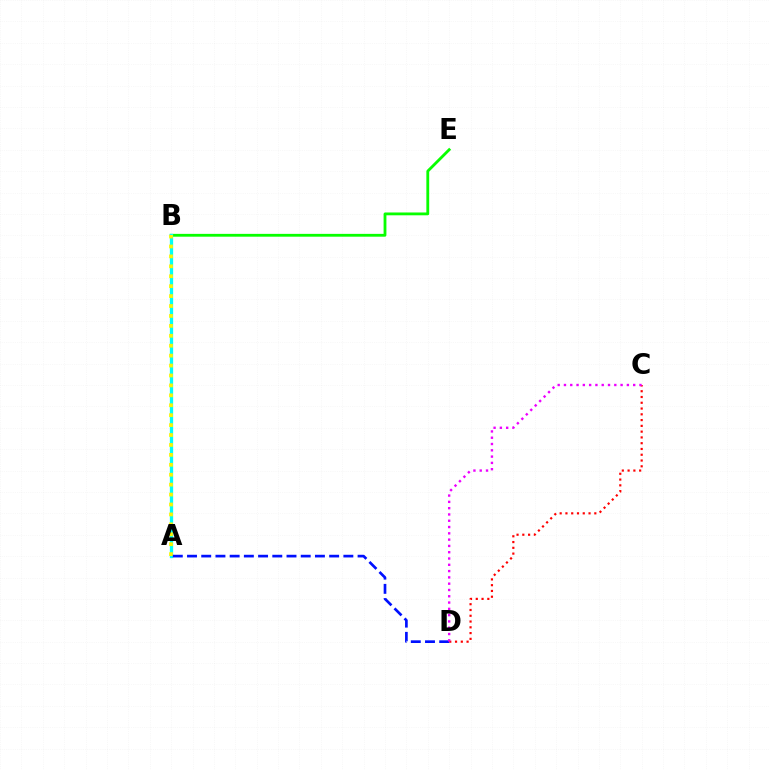{('B', 'E'): [{'color': '#08ff00', 'line_style': 'solid', 'thickness': 2.03}], ('A', 'B'): [{'color': '#00fff6', 'line_style': 'solid', 'thickness': 2.37}, {'color': '#fcf500', 'line_style': 'dotted', 'thickness': 2.7}], ('C', 'D'): [{'color': '#ff0000', 'line_style': 'dotted', 'thickness': 1.57}, {'color': '#ee00ff', 'line_style': 'dotted', 'thickness': 1.71}], ('A', 'D'): [{'color': '#0010ff', 'line_style': 'dashed', 'thickness': 1.93}]}